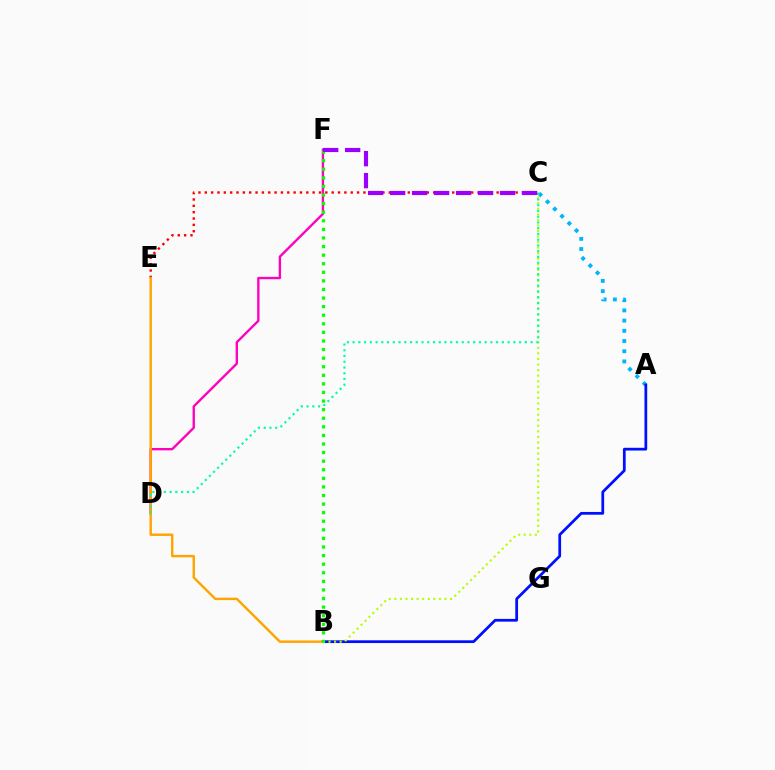{('C', 'E'): [{'color': '#ff0000', 'line_style': 'dotted', 'thickness': 1.72}], ('A', 'C'): [{'color': '#00b5ff', 'line_style': 'dotted', 'thickness': 2.77}], ('D', 'F'): [{'color': '#ff00bd', 'line_style': 'solid', 'thickness': 1.7}], ('A', 'B'): [{'color': '#0010ff', 'line_style': 'solid', 'thickness': 1.98}], ('B', 'E'): [{'color': '#ffa500', 'line_style': 'solid', 'thickness': 1.75}], ('B', 'C'): [{'color': '#b3ff00', 'line_style': 'dotted', 'thickness': 1.51}], ('C', 'D'): [{'color': '#00ff9d', 'line_style': 'dotted', 'thickness': 1.56}], ('B', 'F'): [{'color': '#08ff00', 'line_style': 'dotted', 'thickness': 2.33}], ('C', 'F'): [{'color': '#9b00ff', 'line_style': 'dashed', 'thickness': 2.99}]}